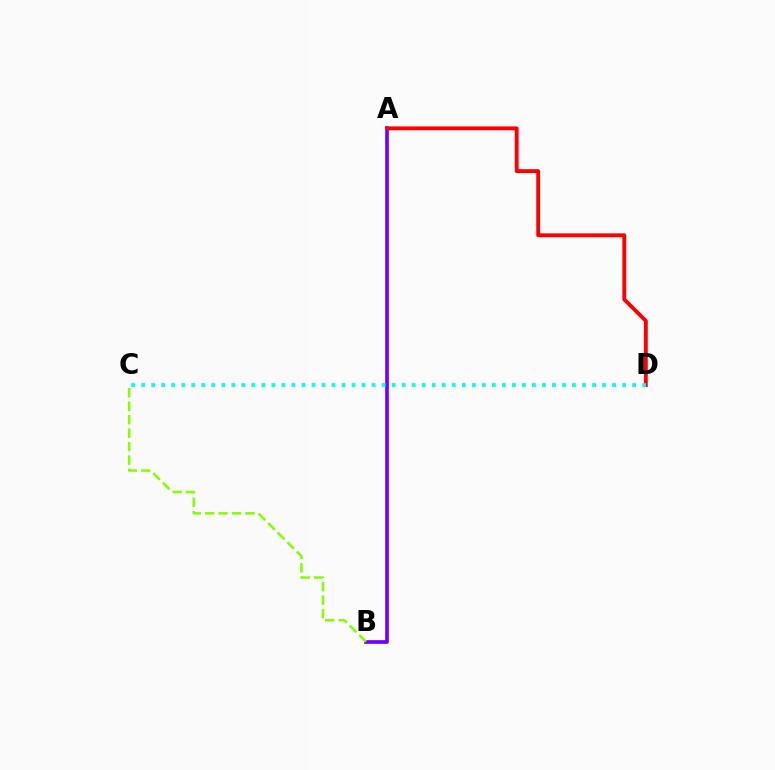{('A', 'B'): [{'color': '#7200ff', 'line_style': 'solid', 'thickness': 2.64}], ('A', 'D'): [{'color': '#ff0000', 'line_style': 'solid', 'thickness': 2.77}], ('B', 'C'): [{'color': '#84ff00', 'line_style': 'dashed', 'thickness': 1.83}], ('C', 'D'): [{'color': '#00fff6', 'line_style': 'dotted', 'thickness': 2.72}]}